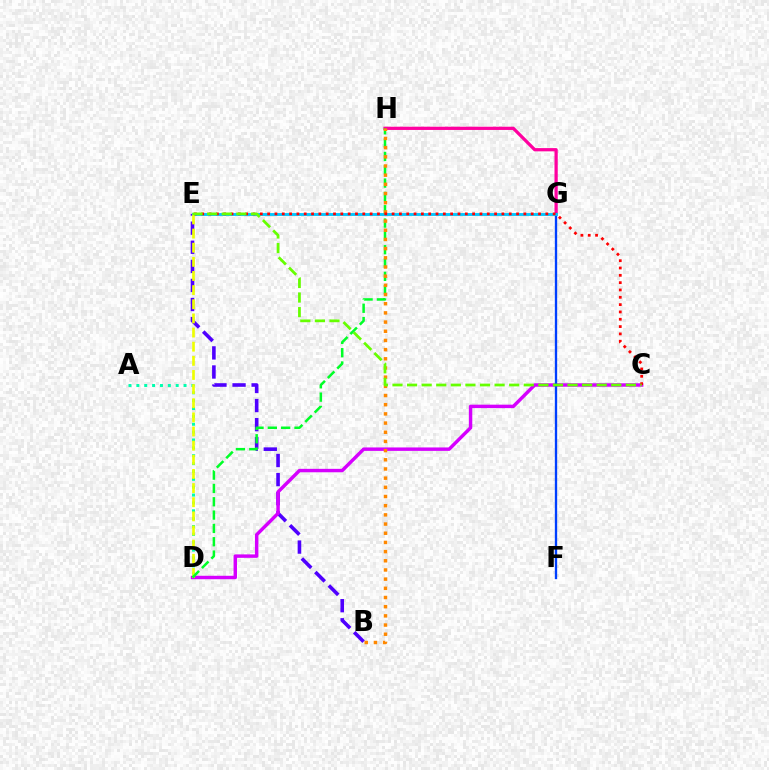{('G', 'H'): [{'color': '#ff00a0', 'line_style': 'solid', 'thickness': 2.33}], ('B', 'E'): [{'color': '#4f00ff', 'line_style': 'dashed', 'thickness': 2.59}], ('C', 'D'): [{'color': '#d600ff', 'line_style': 'solid', 'thickness': 2.47}], ('F', 'G'): [{'color': '#003fff', 'line_style': 'solid', 'thickness': 1.68}], ('E', 'G'): [{'color': '#00c7ff', 'line_style': 'solid', 'thickness': 2.07}], ('A', 'D'): [{'color': '#00ffaf', 'line_style': 'dotted', 'thickness': 2.14}], ('D', 'E'): [{'color': '#eeff00', 'line_style': 'dashed', 'thickness': 1.92}], ('D', 'H'): [{'color': '#00ff27', 'line_style': 'dashed', 'thickness': 1.81}], ('B', 'H'): [{'color': '#ff8800', 'line_style': 'dotted', 'thickness': 2.49}], ('C', 'E'): [{'color': '#ff0000', 'line_style': 'dotted', 'thickness': 1.99}, {'color': '#66ff00', 'line_style': 'dashed', 'thickness': 1.98}]}